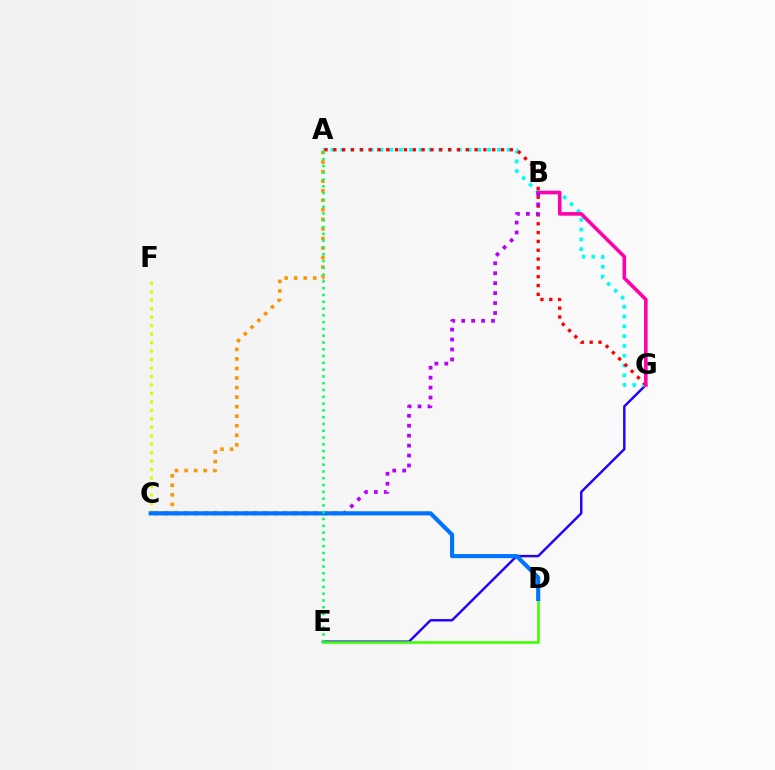{('C', 'F'): [{'color': '#d1ff00', 'line_style': 'dotted', 'thickness': 2.3}], ('E', 'G'): [{'color': '#2500ff', 'line_style': 'solid', 'thickness': 1.75}], ('A', 'G'): [{'color': '#00fff6', 'line_style': 'dotted', 'thickness': 2.66}, {'color': '#ff0000', 'line_style': 'dotted', 'thickness': 2.4}], ('B', 'G'): [{'color': '#ff00ac', 'line_style': 'solid', 'thickness': 2.58}], ('B', 'C'): [{'color': '#b900ff', 'line_style': 'dotted', 'thickness': 2.7}], ('D', 'E'): [{'color': '#3dff00', 'line_style': 'solid', 'thickness': 1.87}], ('A', 'C'): [{'color': '#ff9400', 'line_style': 'dotted', 'thickness': 2.59}], ('C', 'D'): [{'color': '#0074ff', 'line_style': 'solid', 'thickness': 2.98}], ('A', 'E'): [{'color': '#00ff5c', 'line_style': 'dotted', 'thickness': 1.84}]}